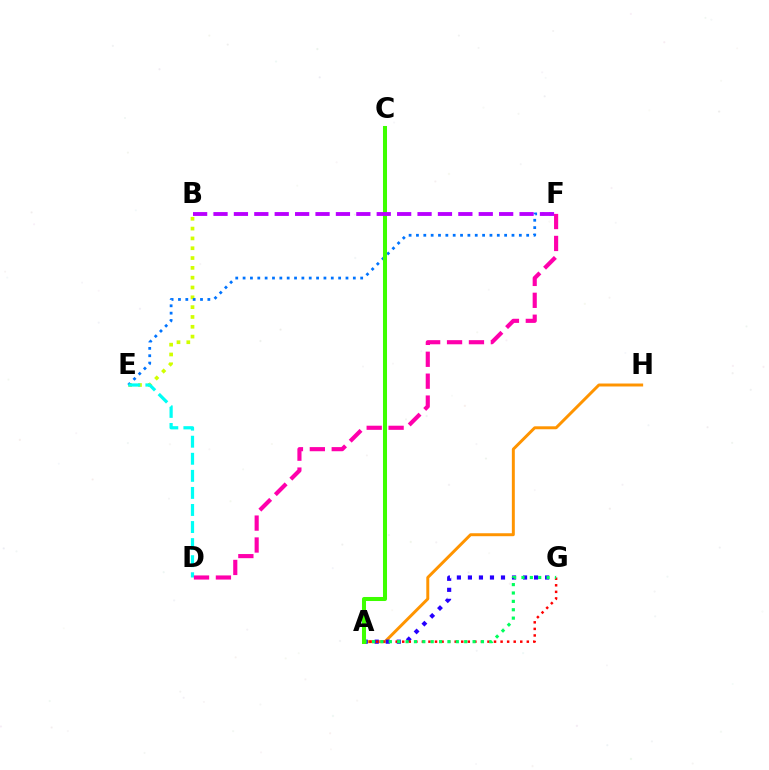{('A', 'H'): [{'color': '#ff9400', 'line_style': 'solid', 'thickness': 2.13}], ('A', 'G'): [{'color': '#2500ff', 'line_style': 'dotted', 'thickness': 3.0}, {'color': '#ff0000', 'line_style': 'dotted', 'thickness': 1.78}, {'color': '#00ff5c', 'line_style': 'dotted', 'thickness': 2.28}], ('B', 'E'): [{'color': '#d1ff00', 'line_style': 'dotted', 'thickness': 2.67}], ('E', 'F'): [{'color': '#0074ff', 'line_style': 'dotted', 'thickness': 2.0}], ('D', 'E'): [{'color': '#00fff6', 'line_style': 'dashed', 'thickness': 2.32}], ('A', 'C'): [{'color': '#3dff00', 'line_style': 'solid', 'thickness': 2.9}], ('D', 'F'): [{'color': '#ff00ac', 'line_style': 'dashed', 'thickness': 2.98}], ('B', 'F'): [{'color': '#b900ff', 'line_style': 'dashed', 'thickness': 2.77}]}